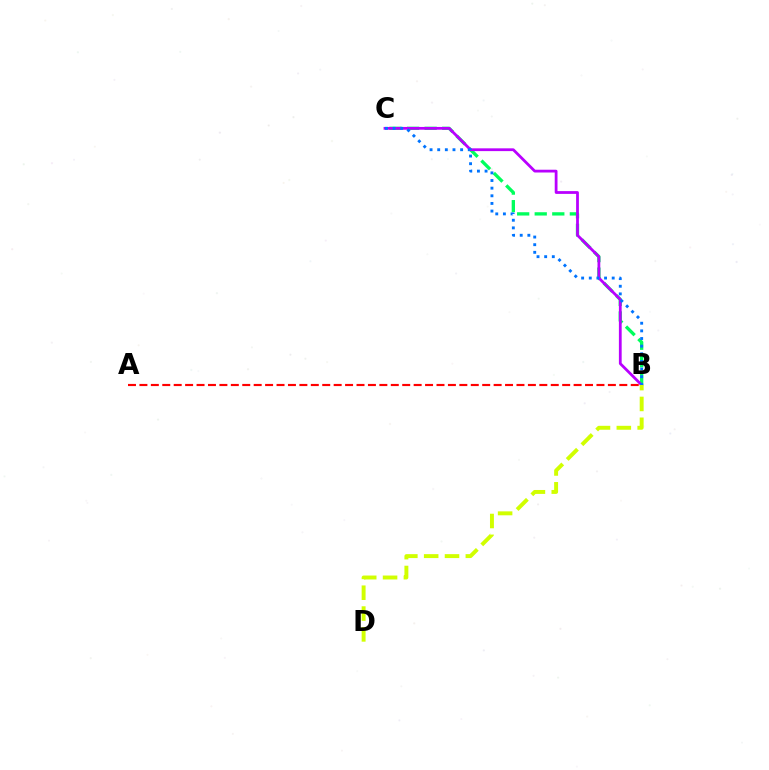{('B', 'C'): [{'color': '#00ff5c', 'line_style': 'dashed', 'thickness': 2.39}, {'color': '#b900ff', 'line_style': 'solid', 'thickness': 2.0}, {'color': '#0074ff', 'line_style': 'dotted', 'thickness': 2.08}], ('B', 'D'): [{'color': '#d1ff00', 'line_style': 'dashed', 'thickness': 2.83}], ('A', 'B'): [{'color': '#ff0000', 'line_style': 'dashed', 'thickness': 1.55}]}